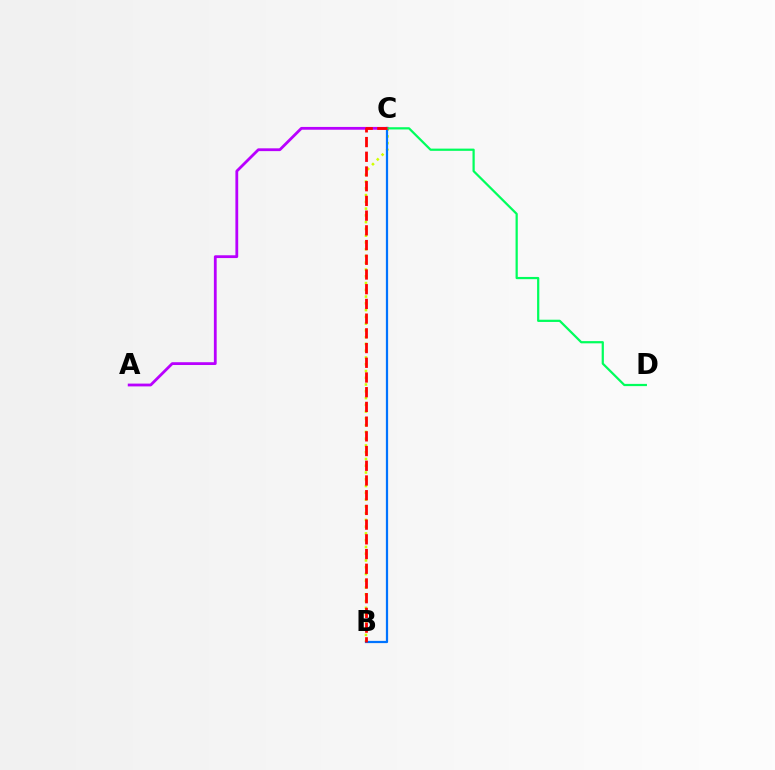{('B', 'C'): [{'color': '#d1ff00', 'line_style': 'dotted', 'thickness': 1.84}, {'color': '#0074ff', 'line_style': 'solid', 'thickness': 1.61}, {'color': '#ff0000', 'line_style': 'dashed', 'thickness': 2.0}], ('A', 'C'): [{'color': '#b900ff', 'line_style': 'solid', 'thickness': 2.01}], ('C', 'D'): [{'color': '#00ff5c', 'line_style': 'solid', 'thickness': 1.6}]}